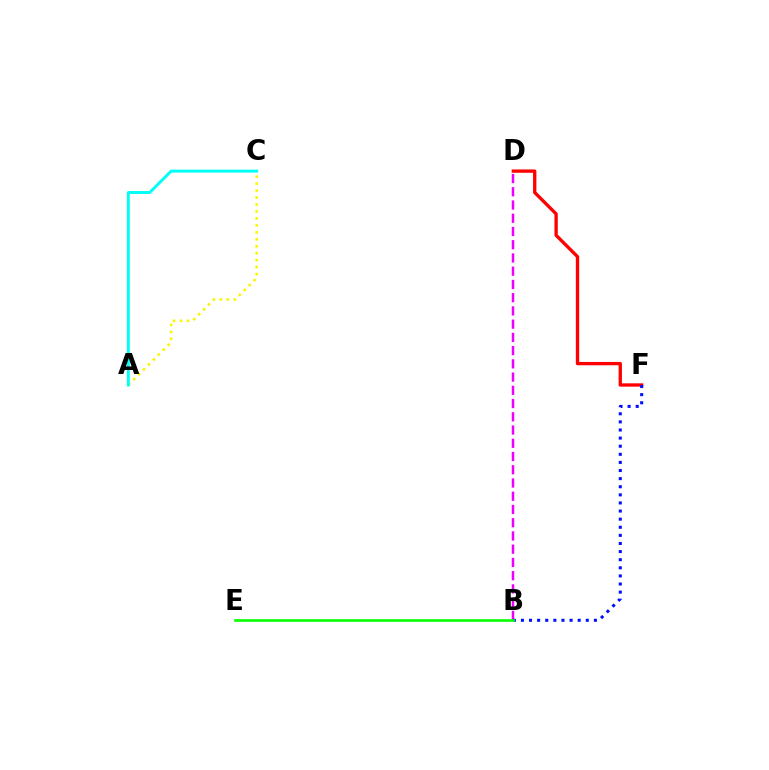{('D', 'F'): [{'color': '#ff0000', 'line_style': 'solid', 'thickness': 2.39}], ('B', 'D'): [{'color': '#ee00ff', 'line_style': 'dashed', 'thickness': 1.8}], ('B', 'F'): [{'color': '#0010ff', 'line_style': 'dotted', 'thickness': 2.2}], ('A', 'C'): [{'color': '#fcf500', 'line_style': 'dotted', 'thickness': 1.89}, {'color': '#00fff6', 'line_style': 'solid', 'thickness': 2.11}], ('B', 'E'): [{'color': '#08ff00', 'line_style': 'solid', 'thickness': 1.9}]}